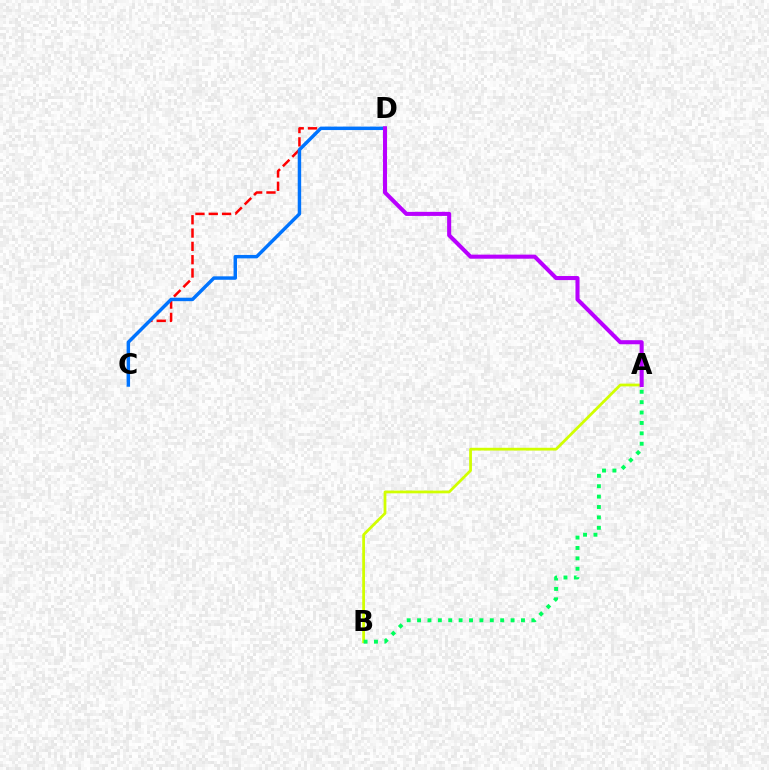{('C', 'D'): [{'color': '#ff0000', 'line_style': 'dashed', 'thickness': 1.81}, {'color': '#0074ff', 'line_style': 'solid', 'thickness': 2.48}], ('A', 'B'): [{'color': '#d1ff00', 'line_style': 'solid', 'thickness': 1.99}, {'color': '#00ff5c', 'line_style': 'dotted', 'thickness': 2.82}], ('A', 'D'): [{'color': '#b900ff', 'line_style': 'solid', 'thickness': 2.92}]}